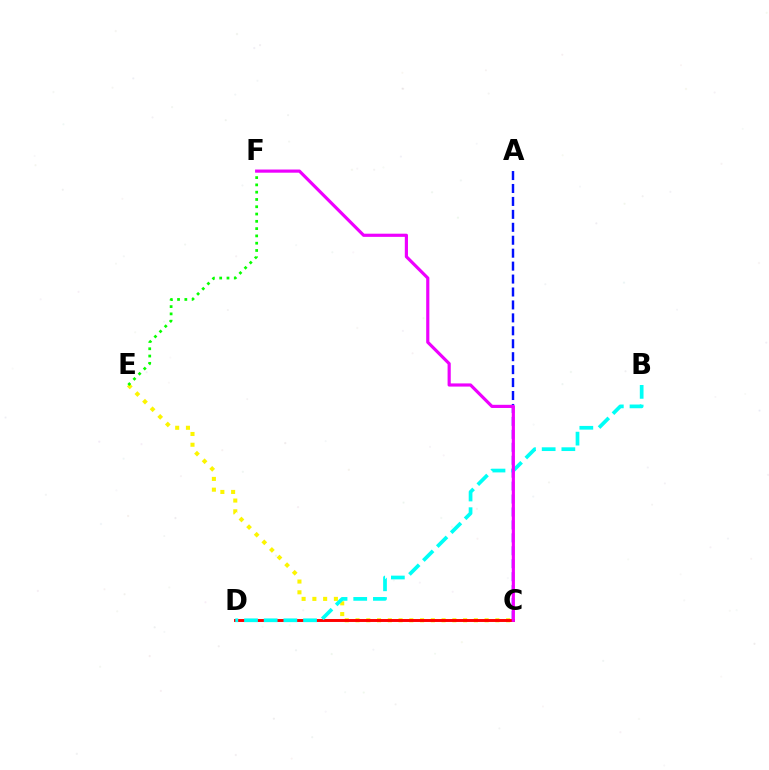{('A', 'C'): [{'color': '#0010ff', 'line_style': 'dashed', 'thickness': 1.76}], ('C', 'E'): [{'color': '#fcf500', 'line_style': 'dotted', 'thickness': 2.92}], ('C', 'D'): [{'color': '#ff0000', 'line_style': 'solid', 'thickness': 2.11}], ('E', 'F'): [{'color': '#08ff00', 'line_style': 'dotted', 'thickness': 1.98}], ('B', 'D'): [{'color': '#00fff6', 'line_style': 'dashed', 'thickness': 2.67}], ('C', 'F'): [{'color': '#ee00ff', 'line_style': 'solid', 'thickness': 2.28}]}